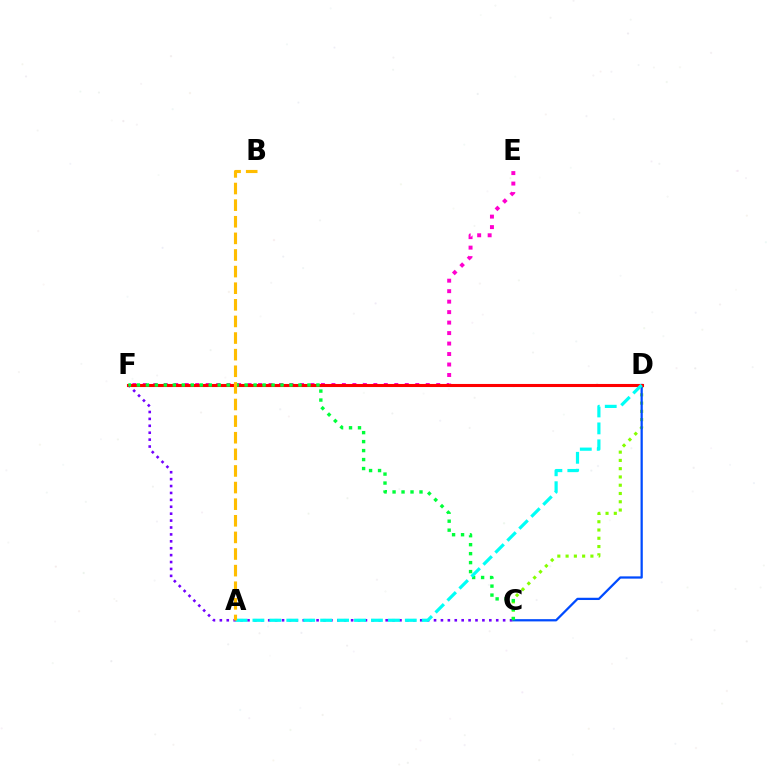{('C', 'D'): [{'color': '#84ff00', 'line_style': 'dotted', 'thickness': 2.25}, {'color': '#004bff', 'line_style': 'solid', 'thickness': 1.62}], ('E', 'F'): [{'color': '#ff00cf', 'line_style': 'dotted', 'thickness': 2.85}], ('C', 'F'): [{'color': '#7200ff', 'line_style': 'dotted', 'thickness': 1.88}, {'color': '#00ff39', 'line_style': 'dotted', 'thickness': 2.44}], ('D', 'F'): [{'color': '#ff0000', 'line_style': 'solid', 'thickness': 2.21}], ('A', 'D'): [{'color': '#00fff6', 'line_style': 'dashed', 'thickness': 2.3}], ('A', 'B'): [{'color': '#ffbd00', 'line_style': 'dashed', 'thickness': 2.26}]}